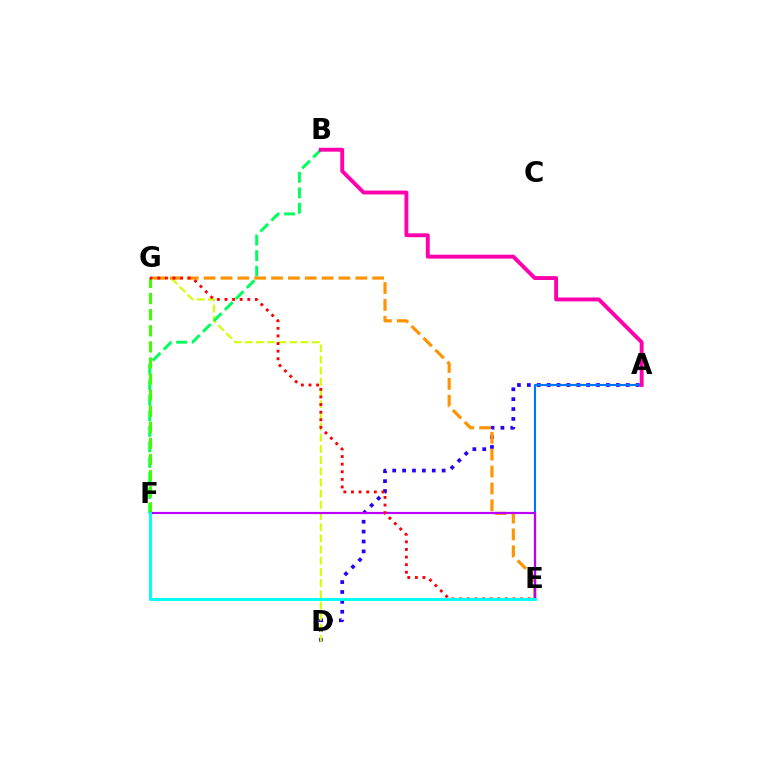{('A', 'D'): [{'color': '#2500ff', 'line_style': 'dotted', 'thickness': 2.69}], ('D', 'G'): [{'color': '#d1ff00', 'line_style': 'dashed', 'thickness': 1.52}], ('A', 'E'): [{'color': '#0074ff', 'line_style': 'solid', 'thickness': 1.53}], ('B', 'F'): [{'color': '#00ff5c', 'line_style': 'dashed', 'thickness': 2.11}], ('F', 'G'): [{'color': '#3dff00', 'line_style': 'dashed', 'thickness': 2.19}], ('E', 'G'): [{'color': '#ff9400', 'line_style': 'dashed', 'thickness': 2.29}, {'color': '#ff0000', 'line_style': 'dotted', 'thickness': 2.07}], ('E', 'F'): [{'color': '#b900ff', 'line_style': 'solid', 'thickness': 1.57}, {'color': '#00fff6', 'line_style': 'solid', 'thickness': 2.09}], ('A', 'B'): [{'color': '#ff00ac', 'line_style': 'solid', 'thickness': 2.8}]}